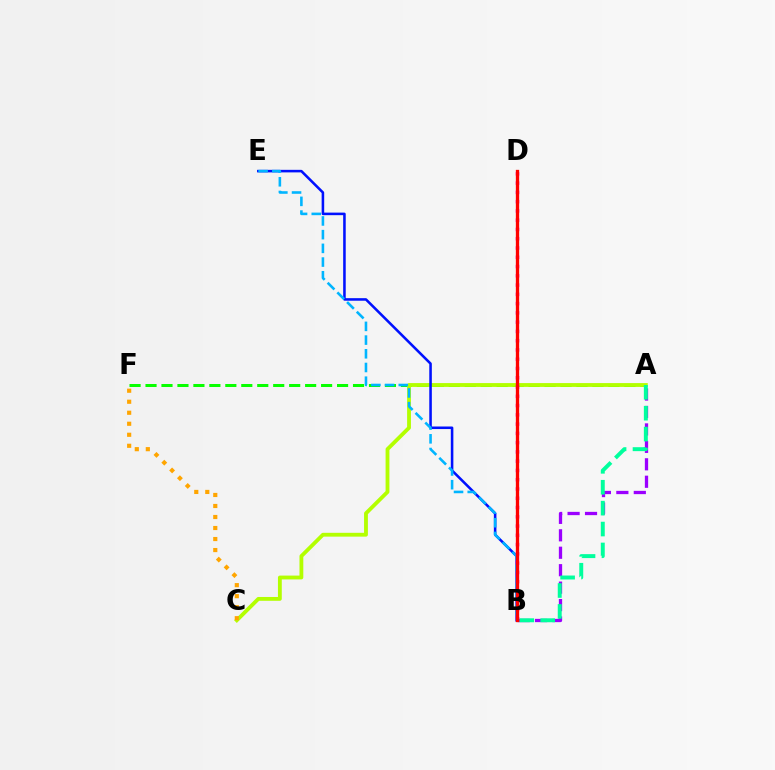{('A', 'F'): [{'color': '#08ff00', 'line_style': 'dashed', 'thickness': 2.17}], ('A', 'C'): [{'color': '#b3ff00', 'line_style': 'solid', 'thickness': 2.76}], ('B', 'E'): [{'color': '#0010ff', 'line_style': 'solid', 'thickness': 1.84}, {'color': '#00b5ff', 'line_style': 'dashed', 'thickness': 1.86}], ('A', 'B'): [{'color': '#9b00ff', 'line_style': 'dashed', 'thickness': 2.37}, {'color': '#00ff9d', 'line_style': 'dashed', 'thickness': 2.84}], ('C', 'F'): [{'color': '#ffa500', 'line_style': 'dotted', 'thickness': 2.99}], ('B', 'D'): [{'color': '#ff00bd', 'line_style': 'dotted', 'thickness': 2.52}, {'color': '#ff0000', 'line_style': 'solid', 'thickness': 2.38}]}